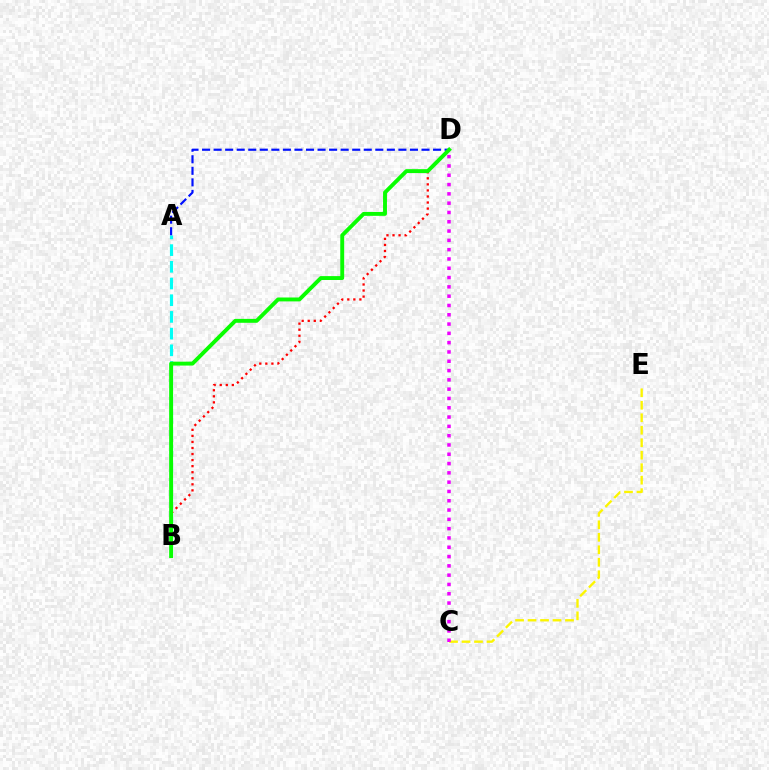{('C', 'E'): [{'color': '#fcf500', 'line_style': 'dashed', 'thickness': 1.7}], ('A', 'B'): [{'color': '#00fff6', 'line_style': 'dashed', 'thickness': 2.27}], ('B', 'D'): [{'color': '#ff0000', 'line_style': 'dotted', 'thickness': 1.64}, {'color': '#08ff00', 'line_style': 'solid', 'thickness': 2.81}], ('A', 'D'): [{'color': '#0010ff', 'line_style': 'dashed', 'thickness': 1.57}], ('C', 'D'): [{'color': '#ee00ff', 'line_style': 'dotted', 'thickness': 2.53}]}